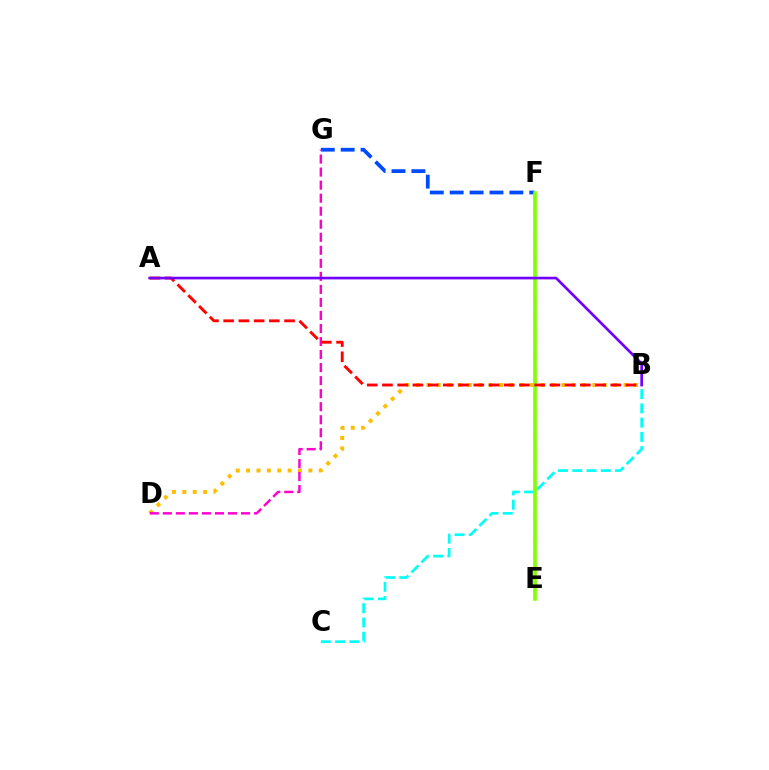{('E', 'F'): [{'color': '#00ff39', 'line_style': 'dashed', 'thickness': 1.8}, {'color': '#84ff00', 'line_style': 'solid', 'thickness': 2.57}], ('B', 'D'): [{'color': '#ffbd00', 'line_style': 'dotted', 'thickness': 2.82}], ('F', 'G'): [{'color': '#004bff', 'line_style': 'dashed', 'thickness': 2.7}], ('B', 'C'): [{'color': '#00fff6', 'line_style': 'dashed', 'thickness': 1.94}], ('D', 'G'): [{'color': '#ff00cf', 'line_style': 'dashed', 'thickness': 1.77}], ('A', 'B'): [{'color': '#ff0000', 'line_style': 'dashed', 'thickness': 2.07}, {'color': '#7200ff', 'line_style': 'solid', 'thickness': 1.92}]}